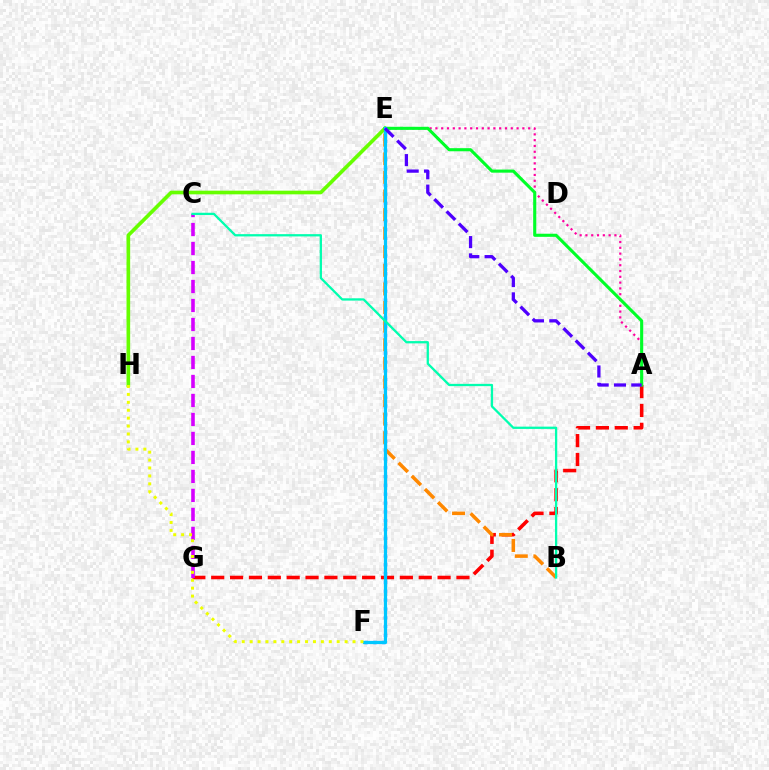{('A', 'G'): [{'color': '#ff0000', 'line_style': 'dashed', 'thickness': 2.56}], ('E', 'F'): [{'color': '#003fff', 'line_style': 'dotted', 'thickness': 2.4}, {'color': '#00c7ff', 'line_style': 'solid', 'thickness': 2.31}], ('B', 'E'): [{'color': '#ff8800', 'line_style': 'dashed', 'thickness': 2.53}], ('A', 'E'): [{'color': '#ff00a0', 'line_style': 'dotted', 'thickness': 1.58}, {'color': '#00ff27', 'line_style': 'solid', 'thickness': 2.23}, {'color': '#4f00ff', 'line_style': 'dashed', 'thickness': 2.35}], ('E', 'H'): [{'color': '#66ff00', 'line_style': 'solid', 'thickness': 2.63}], ('C', 'G'): [{'color': '#d600ff', 'line_style': 'dashed', 'thickness': 2.58}], ('F', 'H'): [{'color': '#eeff00', 'line_style': 'dotted', 'thickness': 2.15}], ('B', 'C'): [{'color': '#00ffaf', 'line_style': 'solid', 'thickness': 1.64}]}